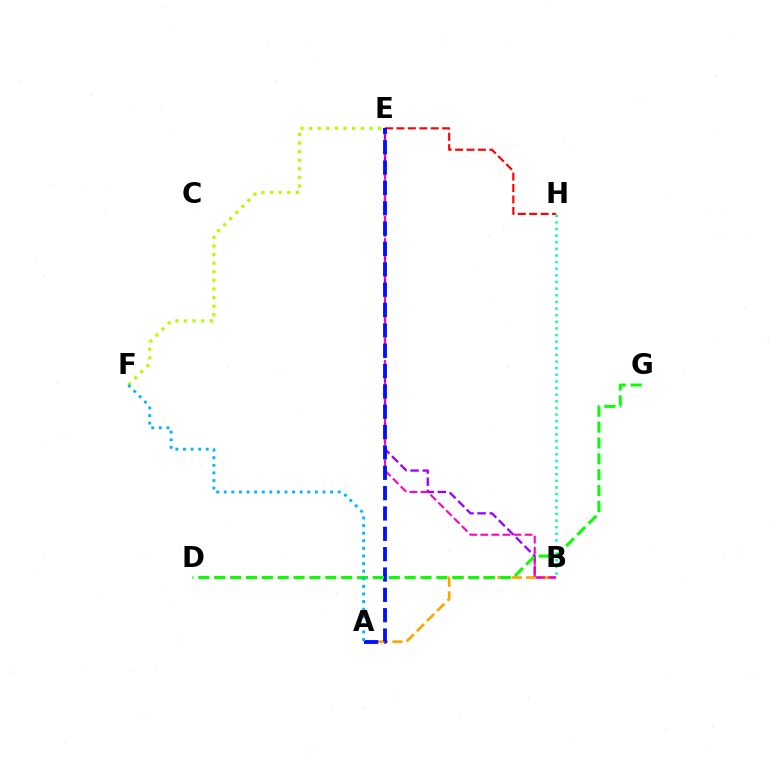{('B', 'E'): [{'color': '#9b00ff', 'line_style': 'dashed', 'thickness': 1.65}, {'color': '#ff00bd', 'line_style': 'dashed', 'thickness': 1.5}], ('E', 'F'): [{'color': '#b3ff00', 'line_style': 'dotted', 'thickness': 2.34}], ('A', 'B'): [{'color': '#ffa500', 'line_style': 'dashed', 'thickness': 1.96}], ('E', 'H'): [{'color': '#ff0000', 'line_style': 'dashed', 'thickness': 1.55}], ('B', 'H'): [{'color': '#00ff9d', 'line_style': 'dotted', 'thickness': 1.8}], ('A', 'E'): [{'color': '#0010ff', 'line_style': 'dashed', 'thickness': 2.76}], ('D', 'G'): [{'color': '#08ff00', 'line_style': 'dashed', 'thickness': 2.16}], ('A', 'F'): [{'color': '#00b5ff', 'line_style': 'dotted', 'thickness': 2.06}]}